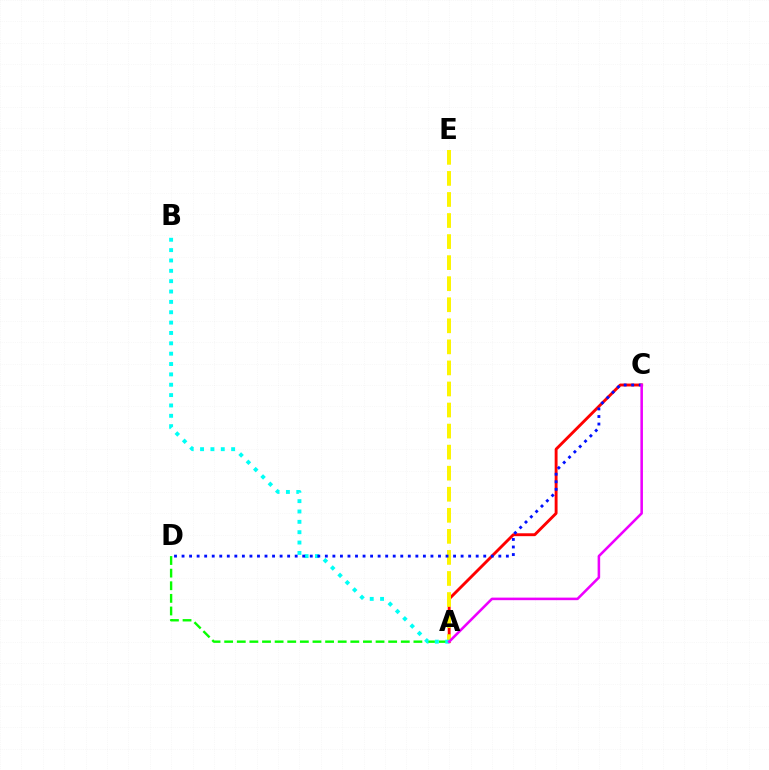{('A', 'D'): [{'color': '#08ff00', 'line_style': 'dashed', 'thickness': 1.71}], ('A', 'C'): [{'color': '#ff0000', 'line_style': 'solid', 'thickness': 2.08}, {'color': '#ee00ff', 'line_style': 'solid', 'thickness': 1.84}], ('A', 'E'): [{'color': '#fcf500', 'line_style': 'dashed', 'thickness': 2.86}], ('A', 'B'): [{'color': '#00fff6', 'line_style': 'dotted', 'thickness': 2.81}], ('C', 'D'): [{'color': '#0010ff', 'line_style': 'dotted', 'thickness': 2.05}]}